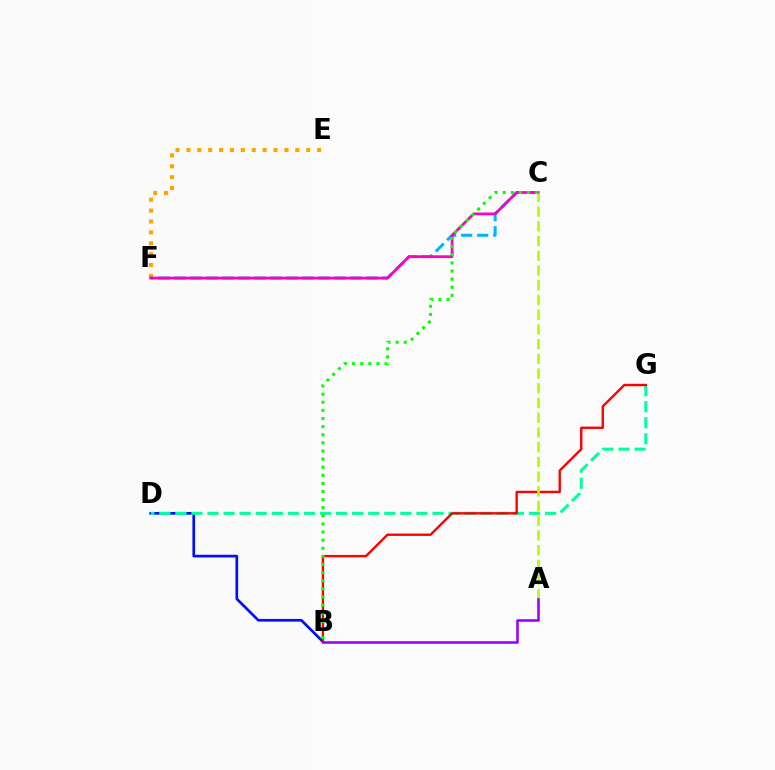{('B', 'D'): [{'color': '#0010ff', 'line_style': 'solid', 'thickness': 1.95}], ('D', 'G'): [{'color': '#00ff9d', 'line_style': 'dashed', 'thickness': 2.18}], ('E', 'F'): [{'color': '#ffa500', 'line_style': 'dotted', 'thickness': 2.96}], ('C', 'F'): [{'color': '#00b5ff', 'line_style': 'dashed', 'thickness': 2.18}, {'color': '#ff00bd', 'line_style': 'solid', 'thickness': 1.99}], ('B', 'G'): [{'color': '#ff0000', 'line_style': 'solid', 'thickness': 1.71}], ('A', 'C'): [{'color': '#b3ff00', 'line_style': 'dashed', 'thickness': 2.0}], ('B', 'C'): [{'color': '#08ff00', 'line_style': 'dotted', 'thickness': 2.2}], ('A', 'B'): [{'color': '#9b00ff', 'line_style': 'solid', 'thickness': 1.85}]}